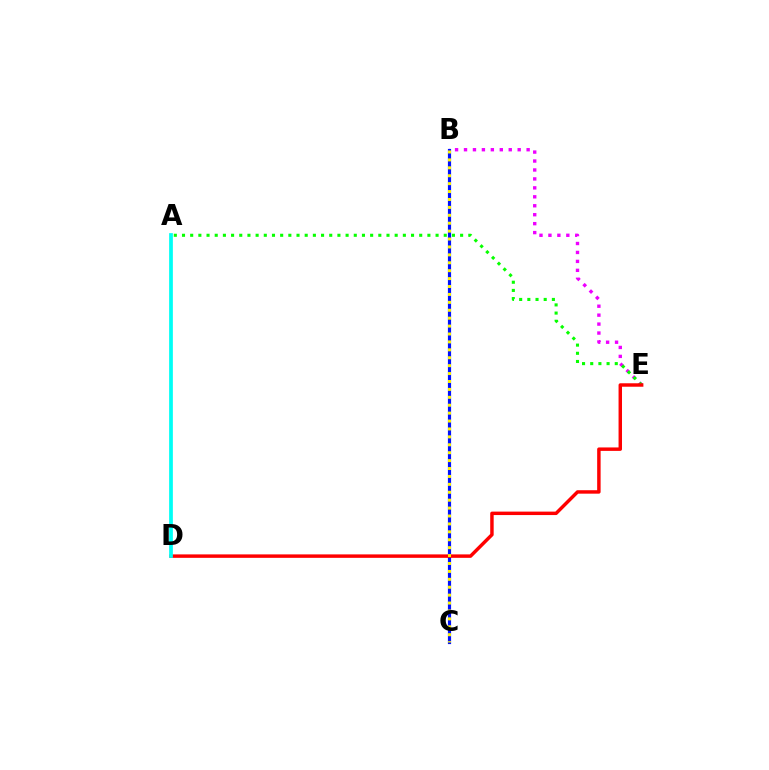{('B', 'E'): [{'color': '#ee00ff', 'line_style': 'dotted', 'thickness': 2.43}], ('A', 'E'): [{'color': '#08ff00', 'line_style': 'dotted', 'thickness': 2.22}], ('B', 'C'): [{'color': '#0010ff', 'line_style': 'solid', 'thickness': 2.28}, {'color': '#fcf500', 'line_style': 'dotted', 'thickness': 2.15}], ('D', 'E'): [{'color': '#ff0000', 'line_style': 'solid', 'thickness': 2.48}], ('A', 'D'): [{'color': '#00fff6', 'line_style': 'solid', 'thickness': 2.69}]}